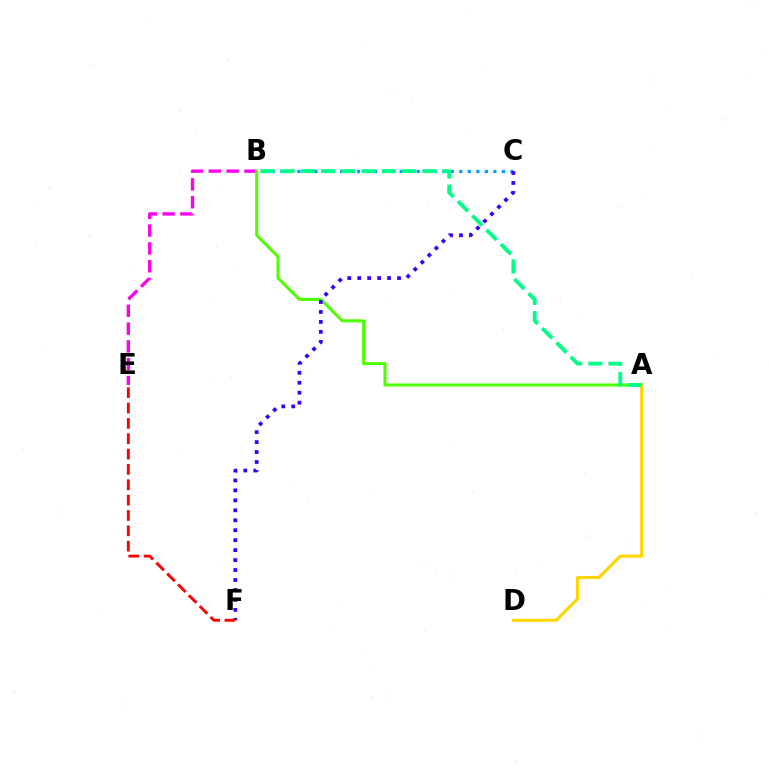{('B', 'C'): [{'color': '#009eff', 'line_style': 'dotted', 'thickness': 2.31}], ('B', 'E'): [{'color': '#ff00ed', 'line_style': 'dashed', 'thickness': 2.42}], ('A', 'B'): [{'color': '#4fff00', 'line_style': 'solid', 'thickness': 2.21}, {'color': '#00ff86', 'line_style': 'dashed', 'thickness': 2.75}], ('A', 'D'): [{'color': '#ffd500', 'line_style': 'solid', 'thickness': 2.22}], ('C', 'F'): [{'color': '#3700ff', 'line_style': 'dotted', 'thickness': 2.71}], ('E', 'F'): [{'color': '#ff0000', 'line_style': 'dashed', 'thickness': 2.08}]}